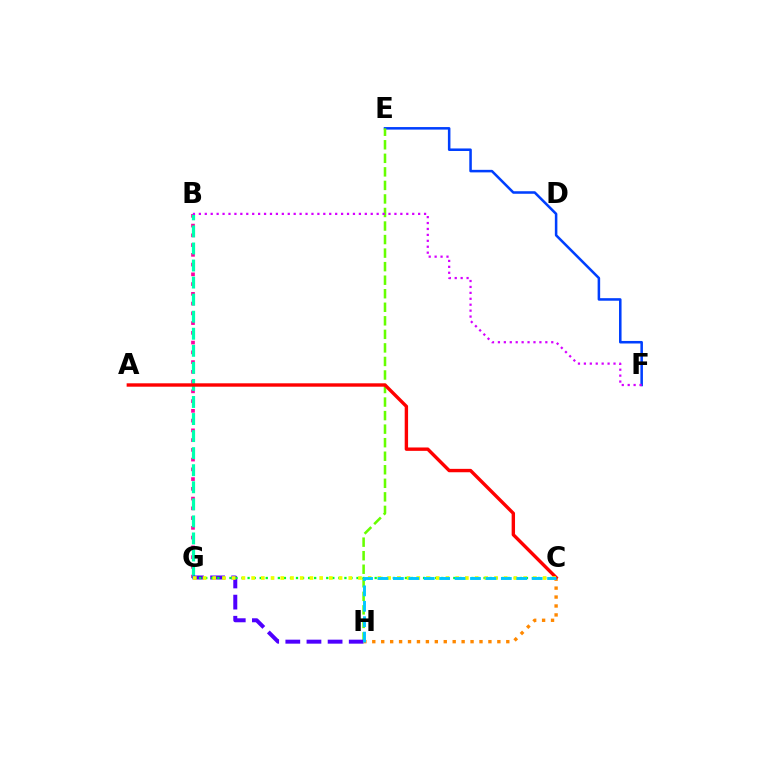{('B', 'G'): [{'color': '#ff00a0', 'line_style': 'dotted', 'thickness': 2.65}, {'color': '#00ffaf', 'line_style': 'dashed', 'thickness': 2.32}], ('E', 'F'): [{'color': '#003fff', 'line_style': 'solid', 'thickness': 1.83}], ('E', 'H'): [{'color': '#66ff00', 'line_style': 'dashed', 'thickness': 1.84}], ('B', 'F'): [{'color': '#d600ff', 'line_style': 'dotted', 'thickness': 1.61}], ('G', 'H'): [{'color': '#4f00ff', 'line_style': 'dashed', 'thickness': 2.87}], ('C', 'G'): [{'color': '#00ff27', 'line_style': 'dotted', 'thickness': 1.64}, {'color': '#eeff00', 'line_style': 'dotted', 'thickness': 2.64}], ('C', 'H'): [{'color': '#ff8800', 'line_style': 'dotted', 'thickness': 2.43}, {'color': '#00c7ff', 'line_style': 'dashed', 'thickness': 2.09}], ('A', 'C'): [{'color': '#ff0000', 'line_style': 'solid', 'thickness': 2.44}]}